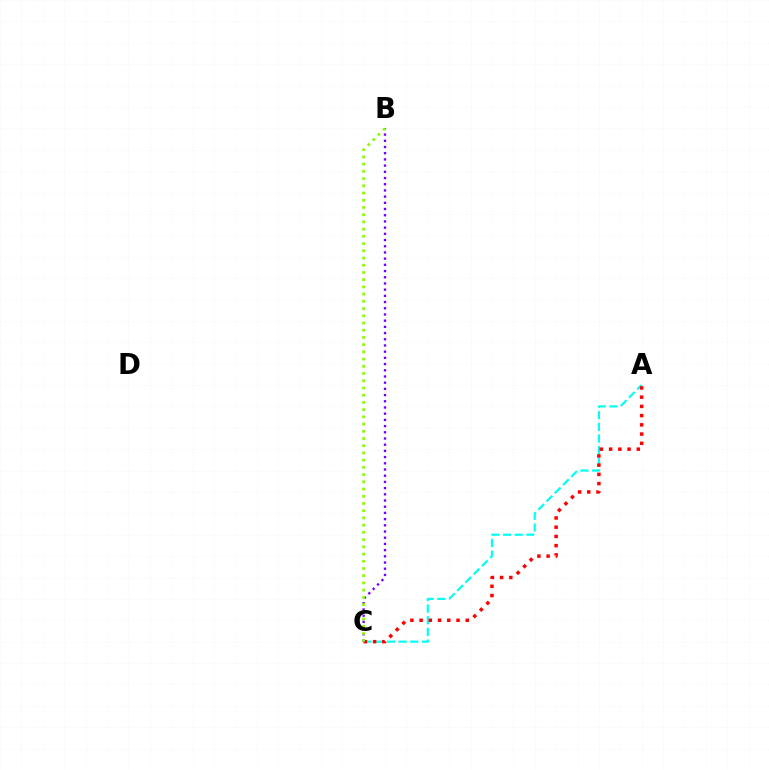{('A', 'C'): [{'color': '#00fff6', 'line_style': 'dashed', 'thickness': 1.58}, {'color': '#ff0000', 'line_style': 'dotted', 'thickness': 2.51}], ('B', 'C'): [{'color': '#7200ff', 'line_style': 'dotted', 'thickness': 1.69}, {'color': '#84ff00', 'line_style': 'dotted', 'thickness': 1.96}]}